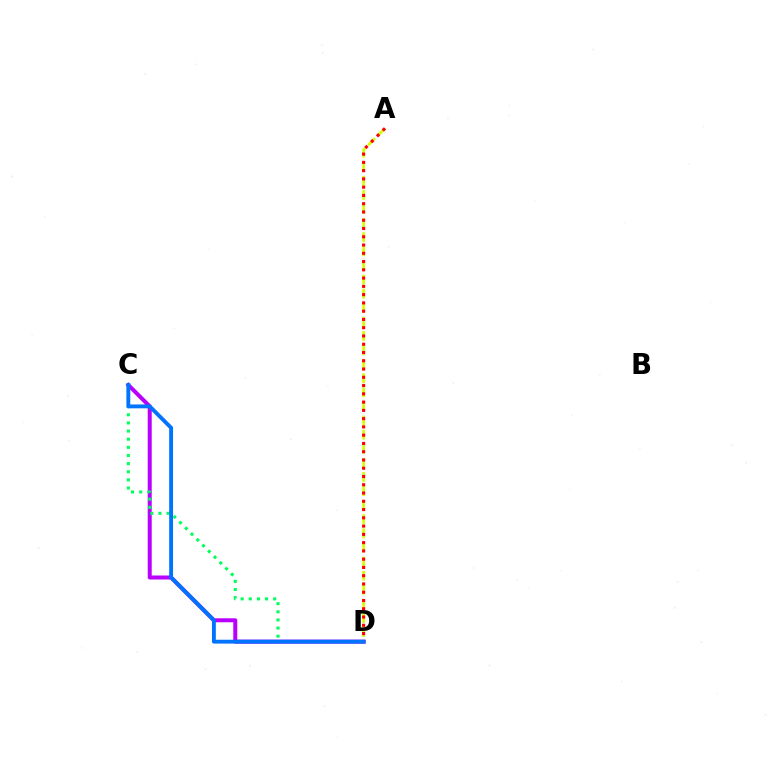{('C', 'D'): [{'color': '#b900ff', 'line_style': 'solid', 'thickness': 2.89}, {'color': '#00ff5c', 'line_style': 'dotted', 'thickness': 2.21}, {'color': '#0074ff', 'line_style': 'solid', 'thickness': 2.79}], ('A', 'D'): [{'color': '#d1ff00', 'line_style': 'dashed', 'thickness': 1.92}, {'color': '#ff0000', 'line_style': 'dotted', 'thickness': 2.25}]}